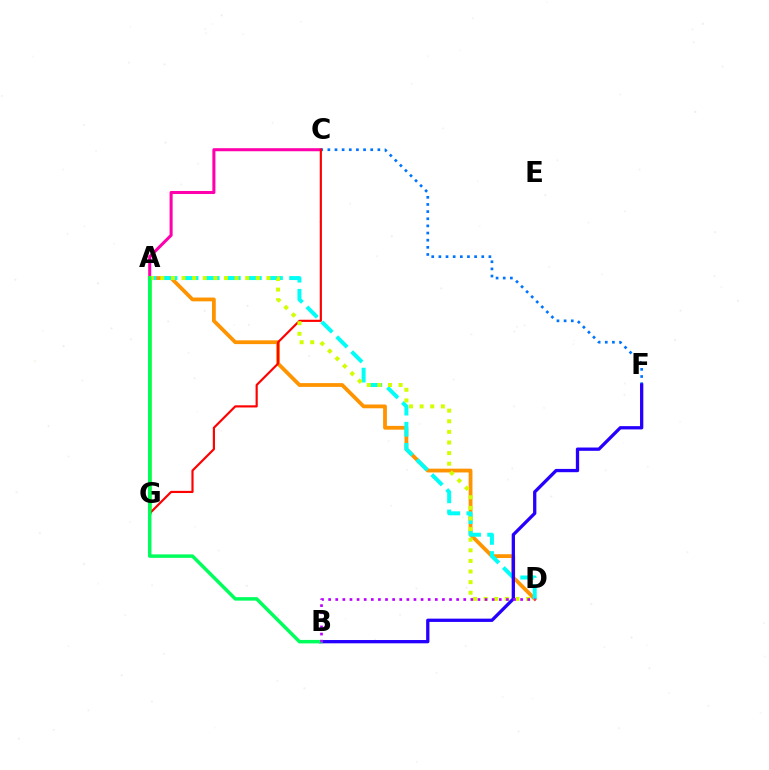{('A', 'D'): [{'color': '#ff9400', 'line_style': 'solid', 'thickness': 2.73}, {'color': '#00fff6', 'line_style': 'dashed', 'thickness': 2.86}, {'color': '#d1ff00', 'line_style': 'dotted', 'thickness': 2.88}], ('A', 'C'): [{'color': '#ff00ac', 'line_style': 'solid', 'thickness': 2.19}], ('C', 'F'): [{'color': '#0074ff', 'line_style': 'dotted', 'thickness': 1.94}], ('A', 'G'): [{'color': '#3dff00', 'line_style': 'solid', 'thickness': 2.54}], ('C', 'G'): [{'color': '#ff0000', 'line_style': 'solid', 'thickness': 1.56}], ('B', 'F'): [{'color': '#2500ff', 'line_style': 'solid', 'thickness': 2.37}], ('A', 'B'): [{'color': '#00ff5c', 'line_style': 'solid', 'thickness': 2.5}], ('B', 'D'): [{'color': '#b900ff', 'line_style': 'dotted', 'thickness': 1.93}]}